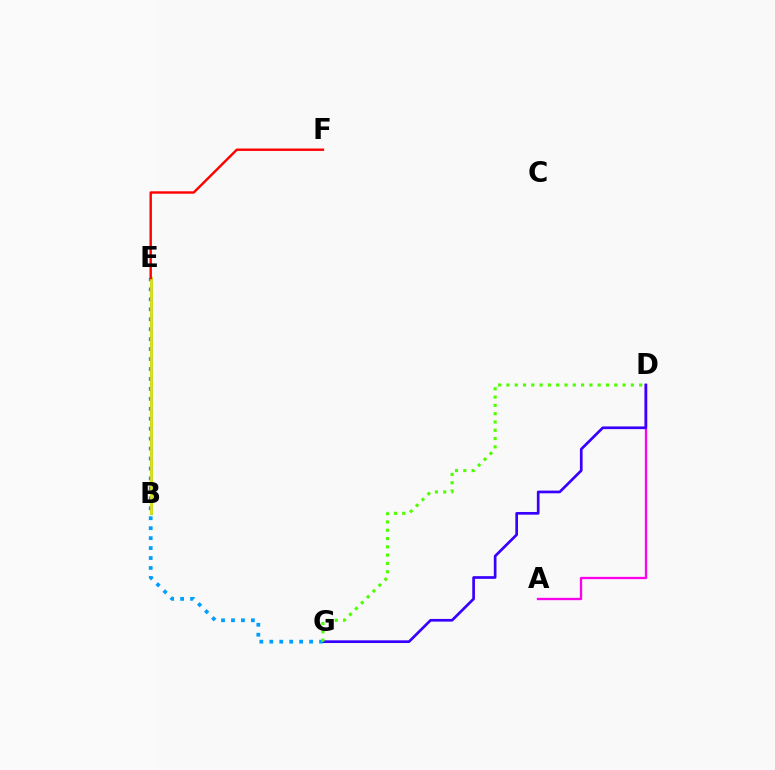{('A', 'D'): [{'color': '#ff00ed', 'line_style': 'solid', 'thickness': 1.68}], ('B', 'E'): [{'color': '#00ff86', 'line_style': 'solid', 'thickness': 2.21}, {'color': '#ffd500', 'line_style': 'solid', 'thickness': 1.89}], ('D', 'G'): [{'color': '#3700ff', 'line_style': 'solid', 'thickness': 1.94}, {'color': '#4fff00', 'line_style': 'dotted', 'thickness': 2.25}], ('E', 'G'): [{'color': '#009eff', 'line_style': 'dotted', 'thickness': 2.7}], ('E', 'F'): [{'color': '#ff0000', 'line_style': 'solid', 'thickness': 1.74}]}